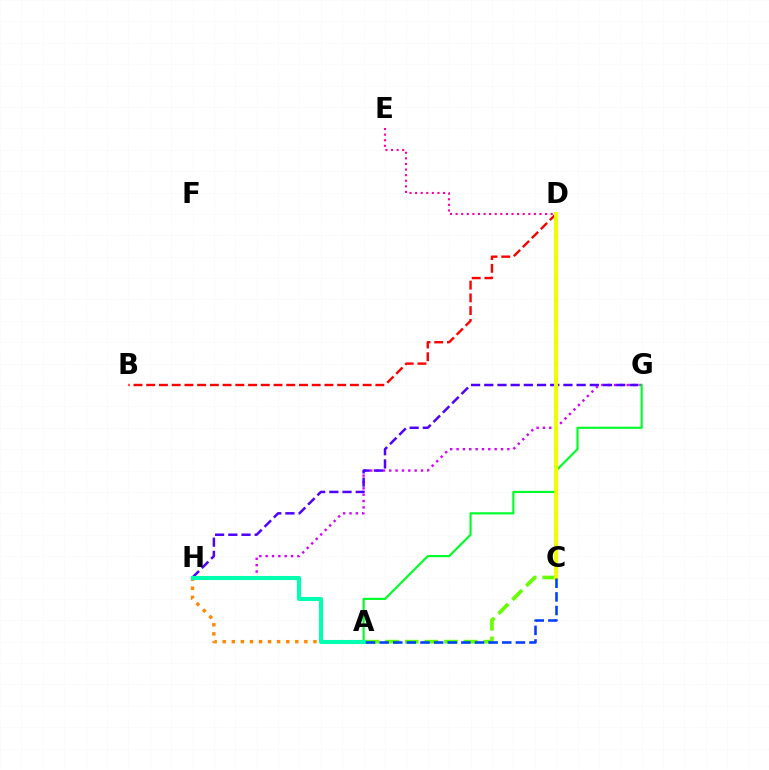{('G', 'H'): [{'color': '#d600ff', 'line_style': 'dotted', 'thickness': 1.72}, {'color': '#4f00ff', 'line_style': 'dashed', 'thickness': 1.79}], ('C', 'D'): [{'color': '#00c7ff', 'line_style': 'solid', 'thickness': 1.58}, {'color': '#eeff00', 'line_style': 'solid', 'thickness': 2.9}], ('B', 'D'): [{'color': '#ff0000', 'line_style': 'dashed', 'thickness': 1.73}], ('A', 'H'): [{'color': '#ff8800', 'line_style': 'dotted', 'thickness': 2.46}, {'color': '#00ffaf', 'line_style': 'solid', 'thickness': 2.93}], ('D', 'E'): [{'color': '#ff00a0', 'line_style': 'dotted', 'thickness': 1.52}], ('A', 'C'): [{'color': '#66ff00', 'line_style': 'dashed', 'thickness': 2.67}, {'color': '#003fff', 'line_style': 'dashed', 'thickness': 1.85}], ('A', 'G'): [{'color': '#00ff27', 'line_style': 'solid', 'thickness': 1.55}]}